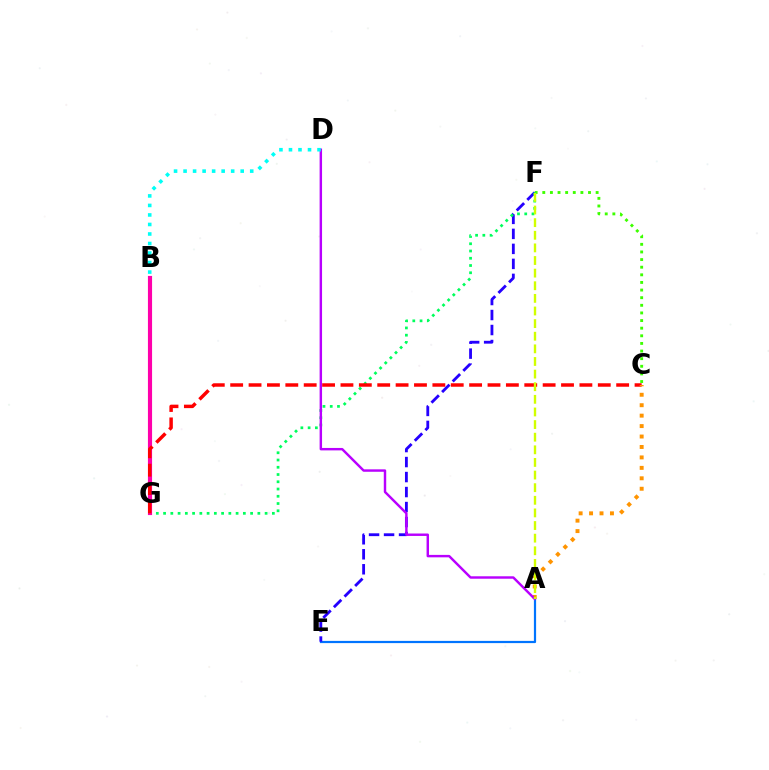{('C', 'F'): [{'color': '#3dff00', 'line_style': 'dotted', 'thickness': 2.07}], ('A', 'E'): [{'color': '#0074ff', 'line_style': 'solid', 'thickness': 1.59}], ('E', 'F'): [{'color': '#2500ff', 'line_style': 'dashed', 'thickness': 2.04}], ('F', 'G'): [{'color': '#00ff5c', 'line_style': 'dotted', 'thickness': 1.97}], ('B', 'G'): [{'color': '#ff00ac', 'line_style': 'solid', 'thickness': 2.98}], ('C', 'G'): [{'color': '#ff0000', 'line_style': 'dashed', 'thickness': 2.5}], ('A', 'C'): [{'color': '#ff9400', 'line_style': 'dotted', 'thickness': 2.84}], ('A', 'D'): [{'color': '#b900ff', 'line_style': 'solid', 'thickness': 1.75}], ('B', 'D'): [{'color': '#00fff6', 'line_style': 'dotted', 'thickness': 2.59}], ('A', 'F'): [{'color': '#d1ff00', 'line_style': 'dashed', 'thickness': 1.71}]}